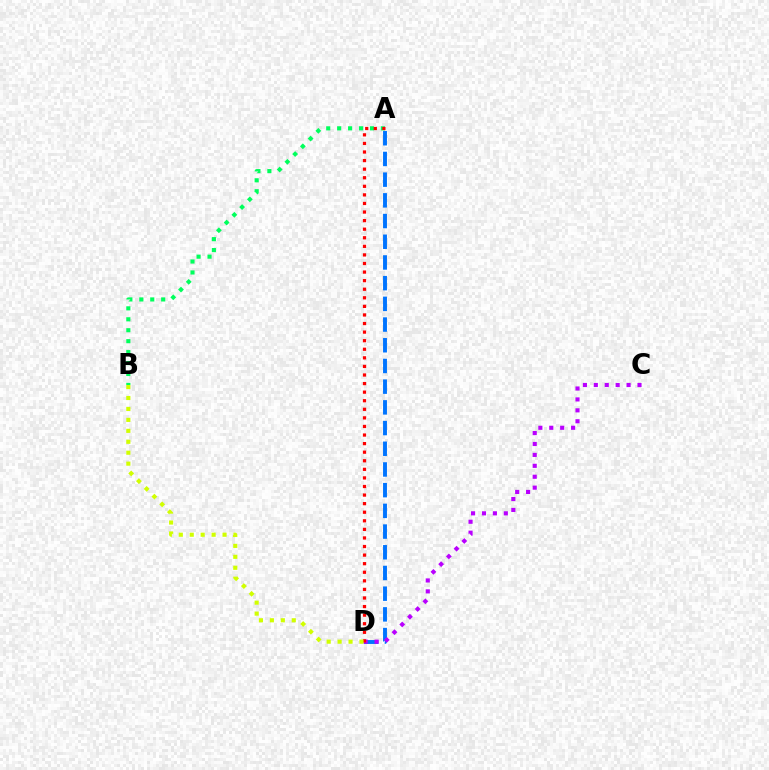{('A', 'D'): [{'color': '#0074ff', 'line_style': 'dashed', 'thickness': 2.81}, {'color': '#ff0000', 'line_style': 'dotted', 'thickness': 2.33}], ('C', 'D'): [{'color': '#b900ff', 'line_style': 'dotted', 'thickness': 2.97}], ('A', 'B'): [{'color': '#00ff5c', 'line_style': 'dotted', 'thickness': 2.97}], ('B', 'D'): [{'color': '#d1ff00', 'line_style': 'dotted', 'thickness': 2.97}]}